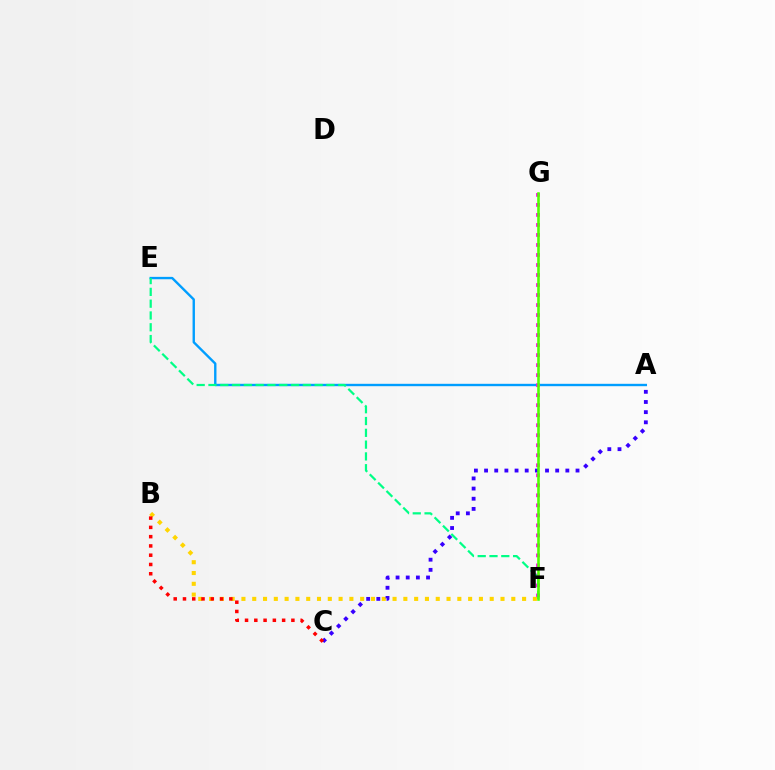{('A', 'E'): [{'color': '#009eff', 'line_style': 'solid', 'thickness': 1.71}], ('F', 'G'): [{'color': '#ff00ed', 'line_style': 'dotted', 'thickness': 2.72}, {'color': '#4fff00', 'line_style': 'solid', 'thickness': 1.85}], ('B', 'F'): [{'color': '#ffd500', 'line_style': 'dotted', 'thickness': 2.93}], ('A', 'C'): [{'color': '#3700ff', 'line_style': 'dotted', 'thickness': 2.76}], ('B', 'C'): [{'color': '#ff0000', 'line_style': 'dotted', 'thickness': 2.52}], ('E', 'F'): [{'color': '#00ff86', 'line_style': 'dashed', 'thickness': 1.6}]}